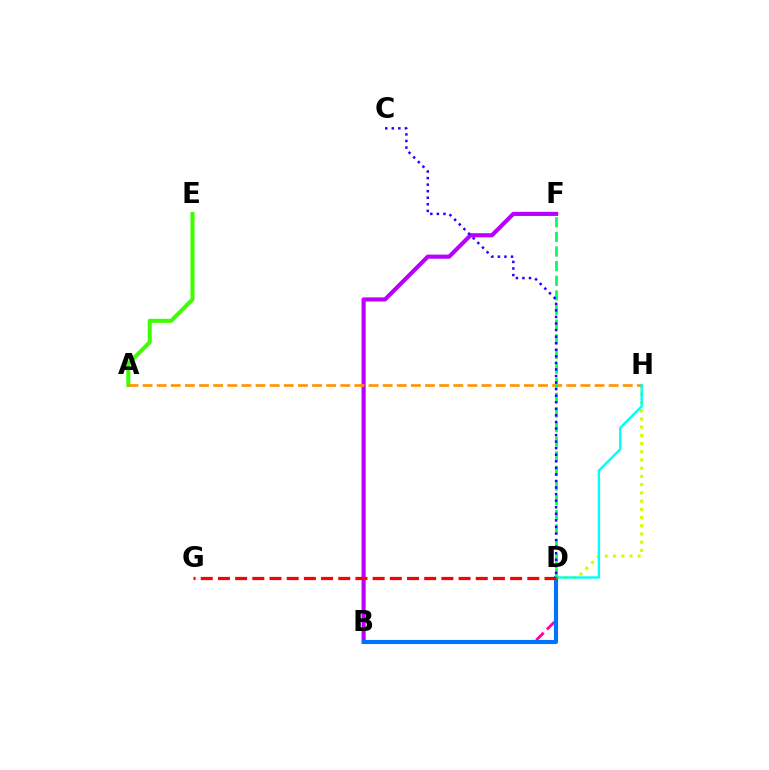{('D', 'H'): [{'color': '#d1ff00', 'line_style': 'dotted', 'thickness': 2.23}, {'color': '#00fff6', 'line_style': 'solid', 'thickness': 1.72}], ('B', 'D'): [{'color': '#ff00ac', 'line_style': 'dashed', 'thickness': 2.05}, {'color': '#0074ff', 'line_style': 'solid', 'thickness': 2.97}], ('A', 'E'): [{'color': '#3dff00', 'line_style': 'solid', 'thickness': 2.9}], ('B', 'F'): [{'color': '#b900ff', 'line_style': 'solid', 'thickness': 2.97}], ('A', 'H'): [{'color': '#ff9400', 'line_style': 'dashed', 'thickness': 1.92}], ('D', 'F'): [{'color': '#00ff5c', 'line_style': 'dashed', 'thickness': 1.99}], ('C', 'D'): [{'color': '#2500ff', 'line_style': 'dotted', 'thickness': 1.78}], ('D', 'G'): [{'color': '#ff0000', 'line_style': 'dashed', 'thickness': 2.33}]}